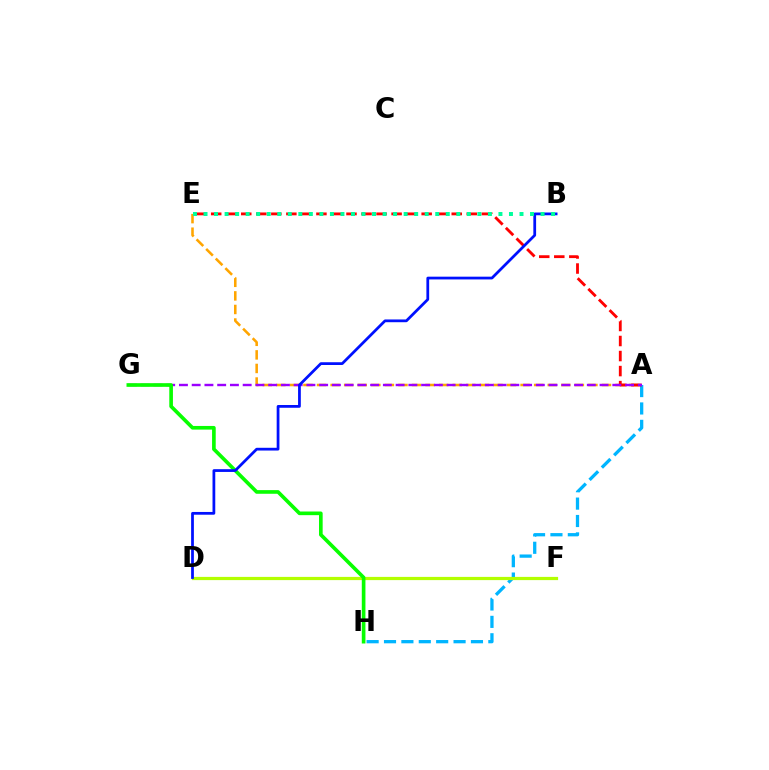{('A', 'E'): [{'color': '#ffa500', 'line_style': 'dashed', 'thickness': 1.84}, {'color': '#ff0000', 'line_style': 'dashed', 'thickness': 2.04}], ('A', 'H'): [{'color': '#00b5ff', 'line_style': 'dashed', 'thickness': 2.36}], ('D', 'F'): [{'color': '#ff00bd', 'line_style': 'dotted', 'thickness': 2.09}, {'color': '#b3ff00', 'line_style': 'solid', 'thickness': 2.31}], ('A', 'G'): [{'color': '#9b00ff', 'line_style': 'dashed', 'thickness': 1.73}], ('G', 'H'): [{'color': '#08ff00', 'line_style': 'solid', 'thickness': 2.63}], ('B', 'D'): [{'color': '#0010ff', 'line_style': 'solid', 'thickness': 1.98}], ('B', 'E'): [{'color': '#00ff9d', 'line_style': 'dotted', 'thickness': 2.86}]}